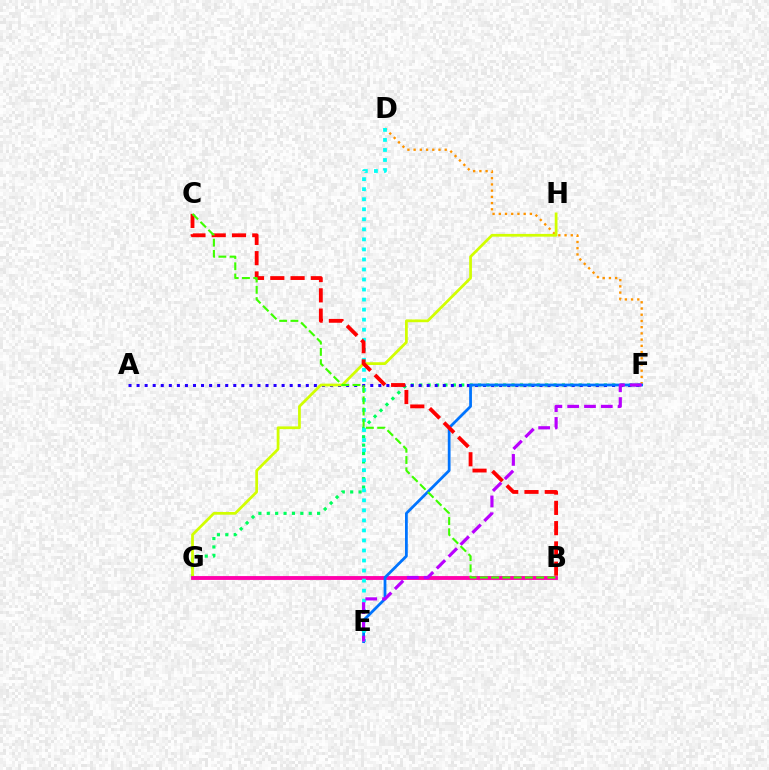{('F', 'G'): [{'color': '#00ff5c', 'line_style': 'dotted', 'thickness': 2.28}], ('A', 'F'): [{'color': '#2500ff', 'line_style': 'dotted', 'thickness': 2.19}], ('D', 'F'): [{'color': '#ff9400', 'line_style': 'dotted', 'thickness': 1.69}], ('G', 'H'): [{'color': '#d1ff00', 'line_style': 'solid', 'thickness': 1.98}], ('B', 'G'): [{'color': '#ff00ac', 'line_style': 'solid', 'thickness': 2.77}], ('E', 'F'): [{'color': '#0074ff', 'line_style': 'solid', 'thickness': 2.0}, {'color': '#b900ff', 'line_style': 'dashed', 'thickness': 2.28}], ('D', 'E'): [{'color': '#00fff6', 'line_style': 'dotted', 'thickness': 2.73}], ('B', 'C'): [{'color': '#ff0000', 'line_style': 'dashed', 'thickness': 2.75}, {'color': '#3dff00', 'line_style': 'dashed', 'thickness': 1.53}]}